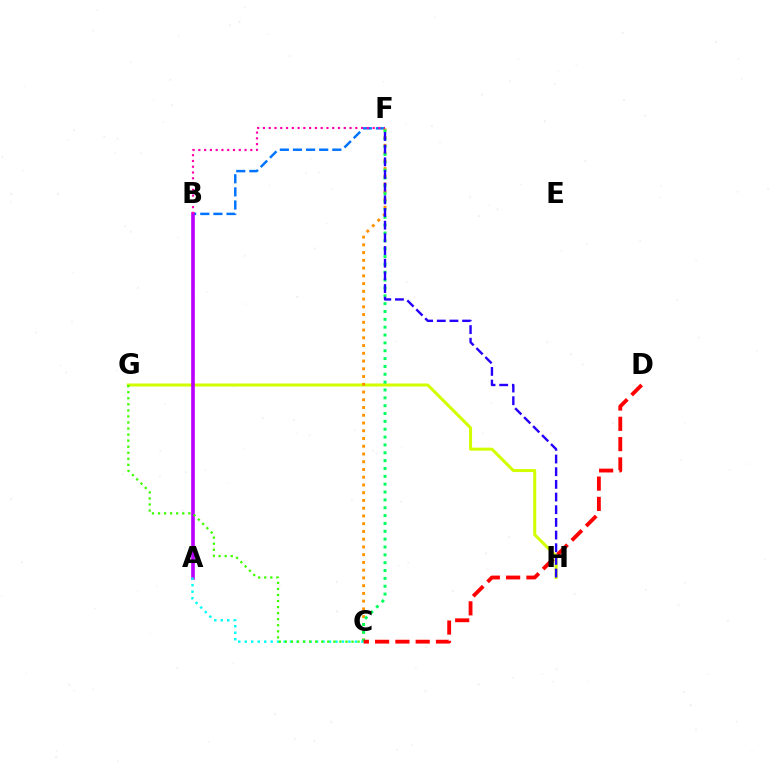{('G', 'H'): [{'color': '#d1ff00', 'line_style': 'solid', 'thickness': 2.17}], ('B', 'F'): [{'color': '#0074ff', 'line_style': 'dashed', 'thickness': 1.78}, {'color': '#ff00ac', 'line_style': 'dotted', 'thickness': 1.57}], ('A', 'B'): [{'color': '#b900ff', 'line_style': 'solid', 'thickness': 2.62}], ('C', 'F'): [{'color': '#ff9400', 'line_style': 'dotted', 'thickness': 2.1}, {'color': '#00ff5c', 'line_style': 'dotted', 'thickness': 2.13}], ('A', 'C'): [{'color': '#00fff6', 'line_style': 'dotted', 'thickness': 1.76}], ('F', 'H'): [{'color': '#2500ff', 'line_style': 'dashed', 'thickness': 1.72}], ('C', 'D'): [{'color': '#ff0000', 'line_style': 'dashed', 'thickness': 2.76}], ('C', 'G'): [{'color': '#3dff00', 'line_style': 'dotted', 'thickness': 1.65}]}